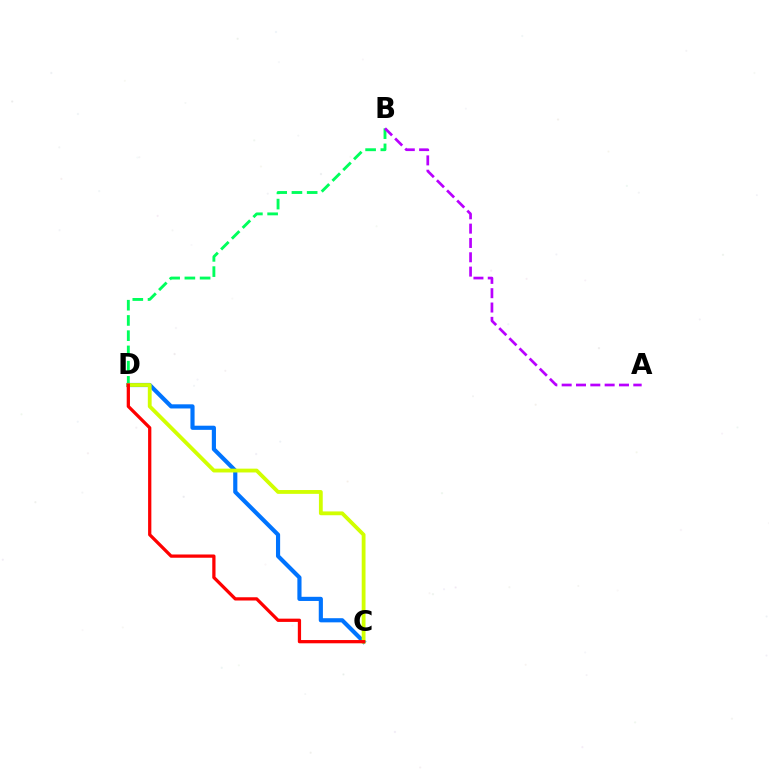{('B', 'D'): [{'color': '#00ff5c', 'line_style': 'dashed', 'thickness': 2.07}], ('A', 'B'): [{'color': '#b900ff', 'line_style': 'dashed', 'thickness': 1.95}], ('C', 'D'): [{'color': '#0074ff', 'line_style': 'solid', 'thickness': 2.99}, {'color': '#d1ff00', 'line_style': 'solid', 'thickness': 2.74}, {'color': '#ff0000', 'line_style': 'solid', 'thickness': 2.34}]}